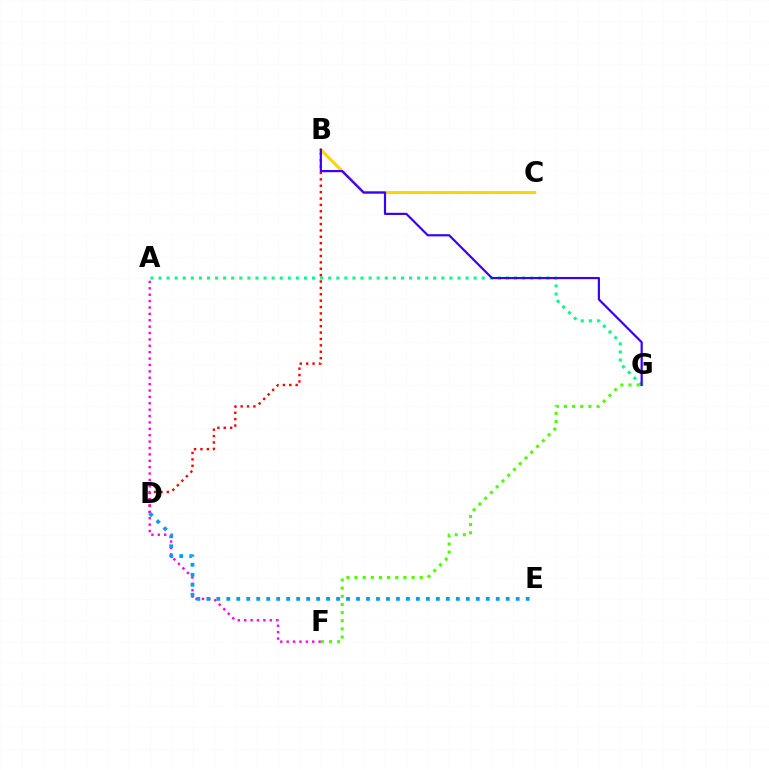{('A', 'G'): [{'color': '#00ff86', 'line_style': 'dotted', 'thickness': 2.2}], ('B', 'D'): [{'color': '#ff0000', 'line_style': 'dotted', 'thickness': 1.73}], ('B', 'C'): [{'color': '#ffd500', 'line_style': 'solid', 'thickness': 2.22}], ('A', 'F'): [{'color': '#ff00ed', 'line_style': 'dotted', 'thickness': 1.74}], ('B', 'G'): [{'color': '#3700ff', 'line_style': 'solid', 'thickness': 1.57}], ('D', 'E'): [{'color': '#009eff', 'line_style': 'dotted', 'thickness': 2.71}], ('F', 'G'): [{'color': '#4fff00', 'line_style': 'dotted', 'thickness': 2.21}]}